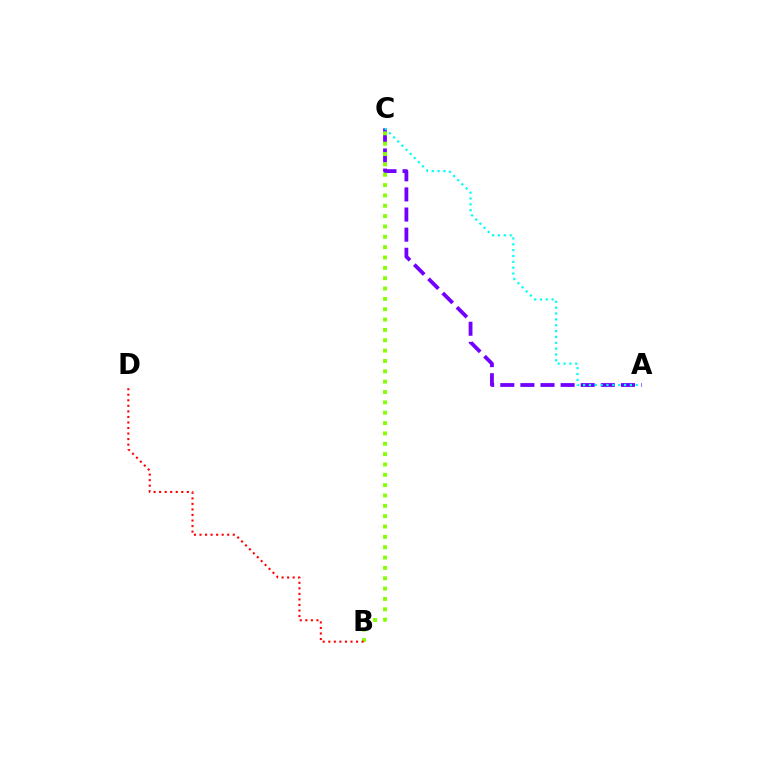{('A', 'C'): [{'color': '#7200ff', 'line_style': 'dashed', 'thickness': 2.73}, {'color': '#00fff6', 'line_style': 'dotted', 'thickness': 1.59}], ('B', 'C'): [{'color': '#84ff00', 'line_style': 'dotted', 'thickness': 2.81}], ('B', 'D'): [{'color': '#ff0000', 'line_style': 'dotted', 'thickness': 1.51}]}